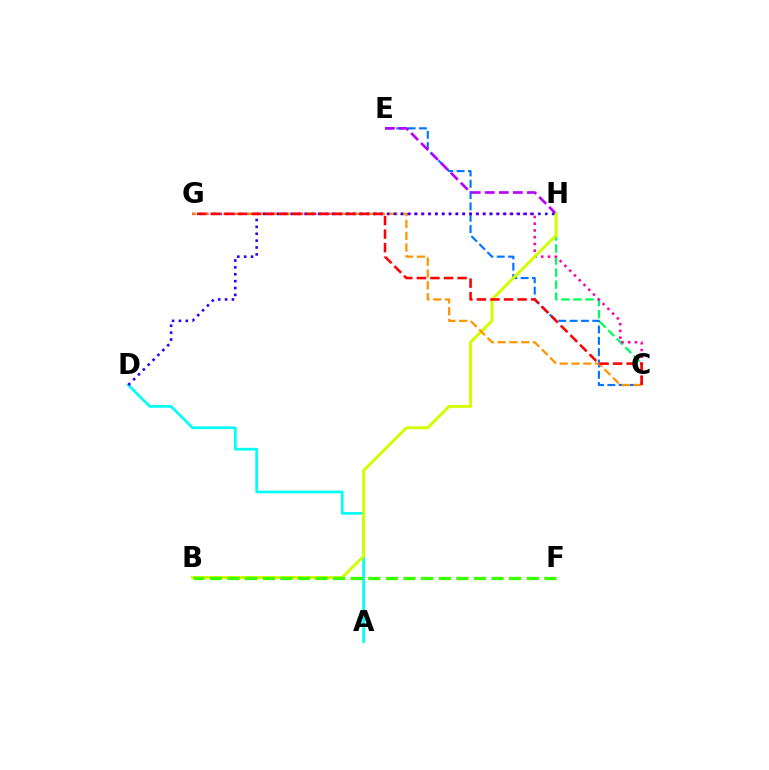{('A', 'D'): [{'color': '#00fff6', 'line_style': 'solid', 'thickness': 1.95}], ('C', 'E'): [{'color': '#0074ff', 'line_style': 'dashed', 'thickness': 1.54}], ('C', 'H'): [{'color': '#00ff5c', 'line_style': 'dashed', 'thickness': 1.64}], ('E', 'H'): [{'color': '#b900ff', 'line_style': 'dashed', 'thickness': 1.91}], ('C', 'G'): [{'color': '#ff00ac', 'line_style': 'dotted', 'thickness': 1.83}, {'color': '#ff9400', 'line_style': 'dashed', 'thickness': 1.61}, {'color': '#ff0000', 'line_style': 'dashed', 'thickness': 1.84}], ('B', 'H'): [{'color': '#d1ff00', 'line_style': 'solid', 'thickness': 2.13}], ('D', 'H'): [{'color': '#2500ff', 'line_style': 'dotted', 'thickness': 1.87}], ('B', 'F'): [{'color': '#3dff00', 'line_style': 'dashed', 'thickness': 2.39}]}